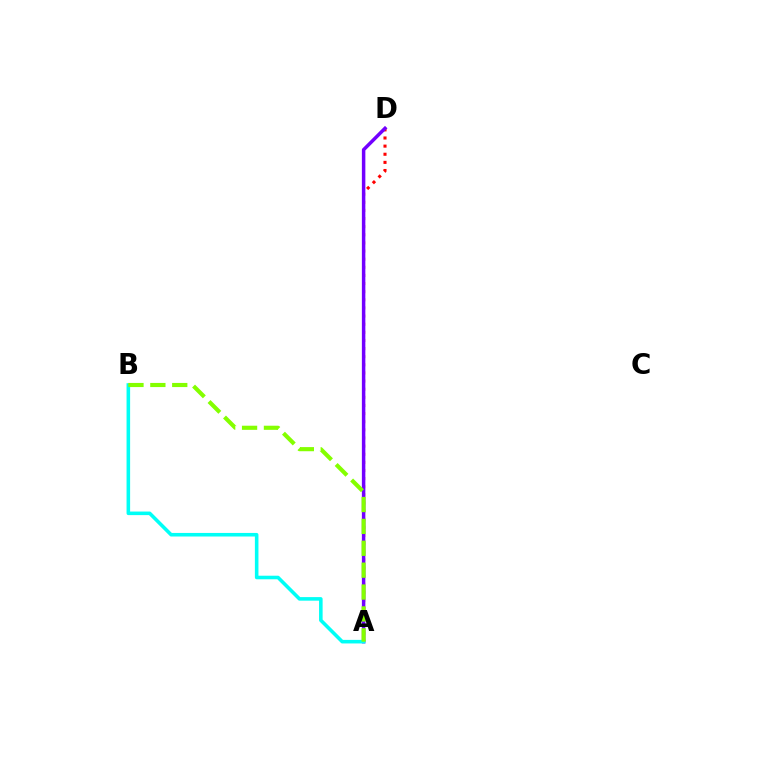{('A', 'D'): [{'color': '#ff0000', 'line_style': 'dotted', 'thickness': 2.21}, {'color': '#7200ff', 'line_style': 'solid', 'thickness': 2.5}], ('A', 'B'): [{'color': '#00fff6', 'line_style': 'solid', 'thickness': 2.57}, {'color': '#84ff00', 'line_style': 'dashed', 'thickness': 2.97}]}